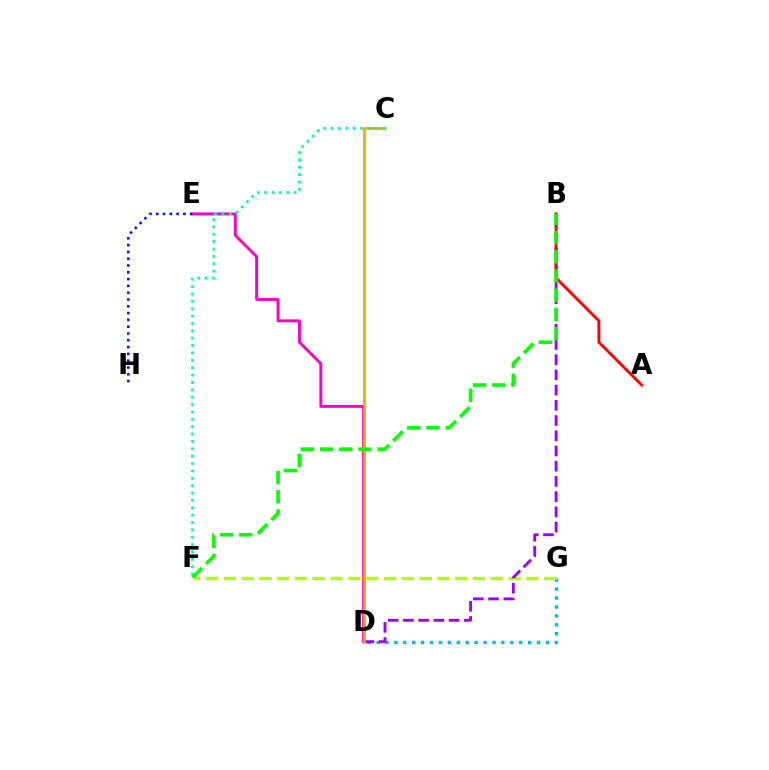{('D', 'E'): [{'color': '#ff00bd', 'line_style': 'solid', 'thickness': 2.11}], ('D', 'G'): [{'color': '#00b5ff', 'line_style': 'dotted', 'thickness': 2.42}], ('F', 'G'): [{'color': '#b3ff00', 'line_style': 'dashed', 'thickness': 2.42}], ('B', 'D'): [{'color': '#9b00ff', 'line_style': 'dashed', 'thickness': 2.07}], ('C', 'D'): [{'color': '#ffa500', 'line_style': 'solid', 'thickness': 1.98}], ('C', 'F'): [{'color': '#00ff9d', 'line_style': 'dotted', 'thickness': 2.0}], ('A', 'B'): [{'color': '#ff0000', 'line_style': 'solid', 'thickness': 2.09}], ('B', 'F'): [{'color': '#08ff00', 'line_style': 'dashed', 'thickness': 2.61}], ('E', 'H'): [{'color': '#0010ff', 'line_style': 'dotted', 'thickness': 1.85}]}